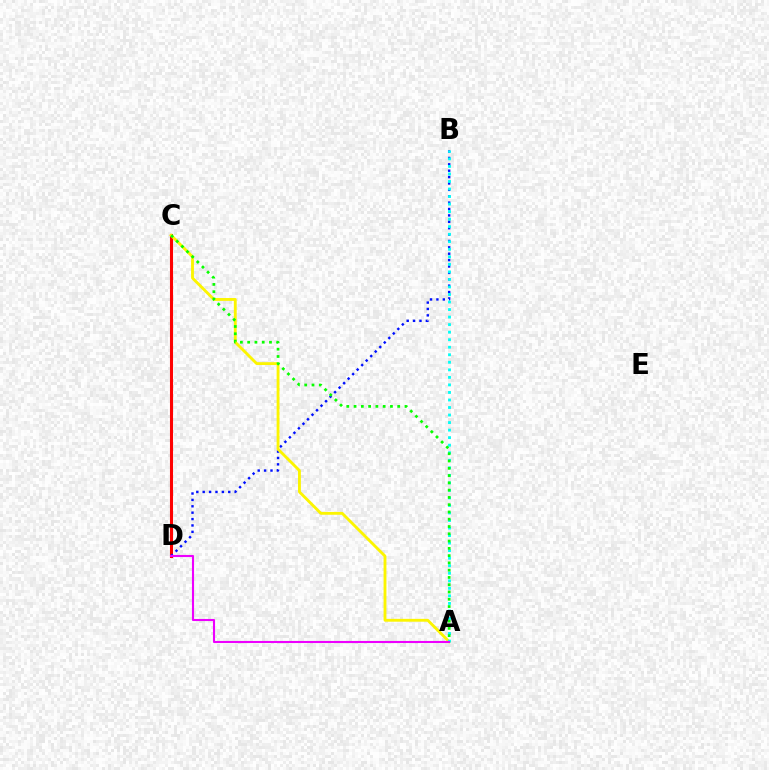{('C', 'D'): [{'color': '#ff0000', 'line_style': 'solid', 'thickness': 2.21}], ('B', 'D'): [{'color': '#0010ff', 'line_style': 'dotted', 'thickness': 1.74}], ('A', 'C'): [{'color': '#fcf500', 'line_style': 'solid', 'thickness': 2.05}, {'color': '#08ff00', 'line_style': 'dotted', 'thickness': 1.98}], ('A', 'B'): [{'color': '#00fff6', 'line_style': 'dotted', 'thickness': 2.05}], ('A', 'D'): [{'color': '#ee00ff', 'line_style': 'solid', 'thickness': 1.51}]}